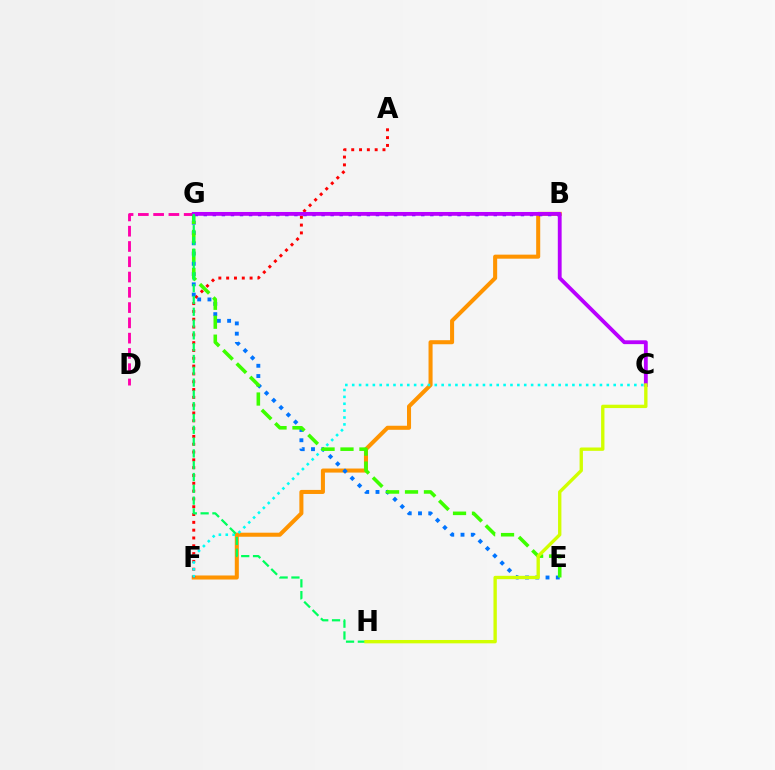{('B', 'F'): [{'color': '#ff9400', 'line_style': 'solid', 'thickness': 2.91}], ('B', 'G'): [{'color': '#2500ff', 'line_style': 'dotted', 'thickness': 2.46}], ('A', 'F'): [{'color': '#ff0000', 'line_style': 'dotted', 'thickness': 2.12}], ('E', 'G'): [{'color': '#0074ff', 'line_style': 'dotted', 'thickness': 2.79}, {'color': '#3dff00', 'line_style': 'dashed', 'thickness': 2.57}], ('C', 'F'): [{'color': '#00fff6', 'line_style': 'dotted', 'thickness': 1.87}], ('D', 'G'): [{'color': '#ff00ac', 'line_style': 'dashed', 'thickness': 2.08}], ('C', 'G'): [{'color': '#b900ff', 'line_style': 'solid', 'thickness': 2.76}], ('G', 'H'): [{'color': '#00ff5c', 'line_style': 'dashed', 'thickness': 1.6}], ('C', 'H'): [{'color': '#d1ff00', 'line_style': 'solid', 'thickness': 2.41}]}